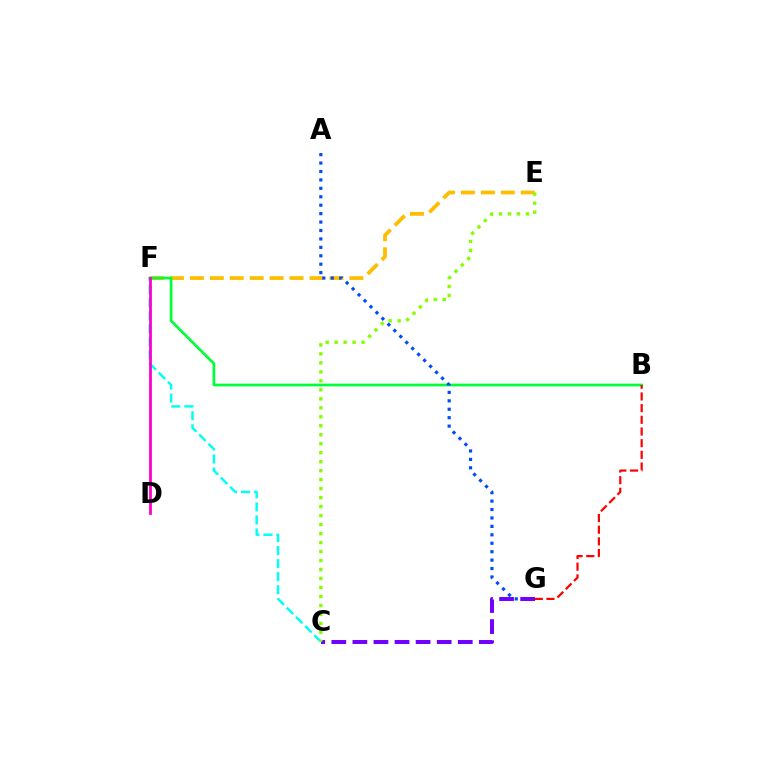{('E', 'F'): [{'color': '#ffbd00', 'line_style': 'dashed', 'thickness': 2.71}], ('B', 'F'): [{'color': '#00ff39', 'line_style': 'solid', 'thickness': 1.96}], ('A', 'G'): [{'color': '#004bff', 'line_style': 'dotted', 'thickness': 2.29}], ('C', 'G'): [{'color': '#7200ff', 'line_style': 'dashed', 'thickness': 2.86}], ('C', 'F'): [{'color': '#00fff6', 'line_style': 'dashed', 'thickness': 1.77}], ('C', 'E'): [{'color': '#84ff00', 'line_style': 'dotted', 'thickness': 2.44}], ('D', 'F'): [{'color': '#ff00cf', 'line_style': 'solid', 'thickness': 2.03}], ('B', 'G'): [{'color': '#ff0000', 'line_style': 'dashed', 'thickness': 1.59}]}